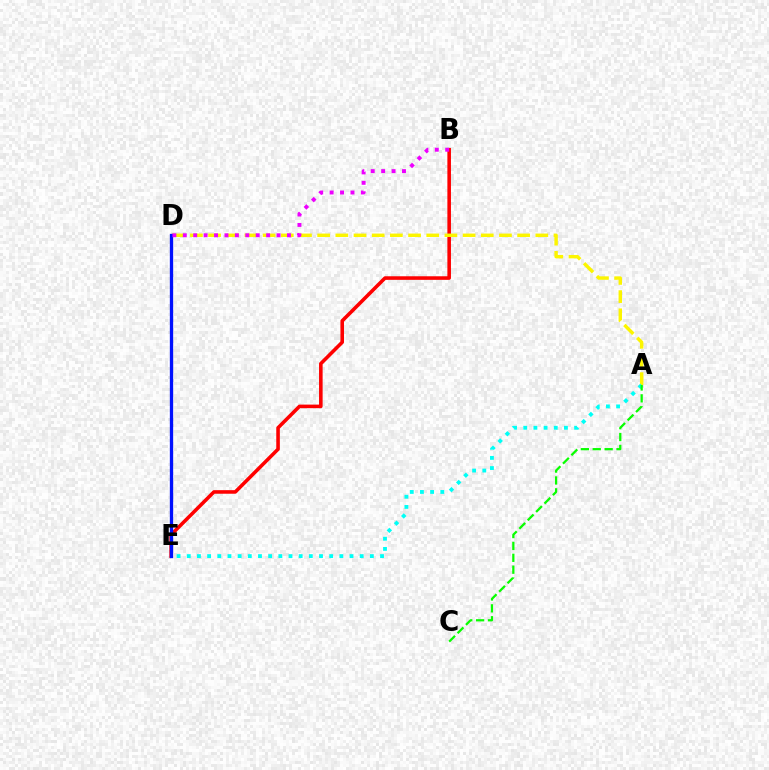{('B', 'E'): [{'color': '#ff0000', 'line_style': 'solid', 'thickness': 2.58}], ('A', 'D'): [{'color': '#fcf500', 'line_style': 'dashed', 'thickness': 2.47}], ('D', 'E'): [{'color': '#0010ff', 'line_style': 'solid', 'thickness': 2.38}], ('A', 'E'): [{'color': '#00fff6', 'line_style': 'dotted', 'thickness': 2.76}], ('B', 'D'): [{'color': '#ee00ff', 'line_style': 'dotted', 'thickness': 2.83}], ('A', 'C'): [{'color': '#08ff00', 'line_style': 'dashed', 'thickness': 1.61}]}